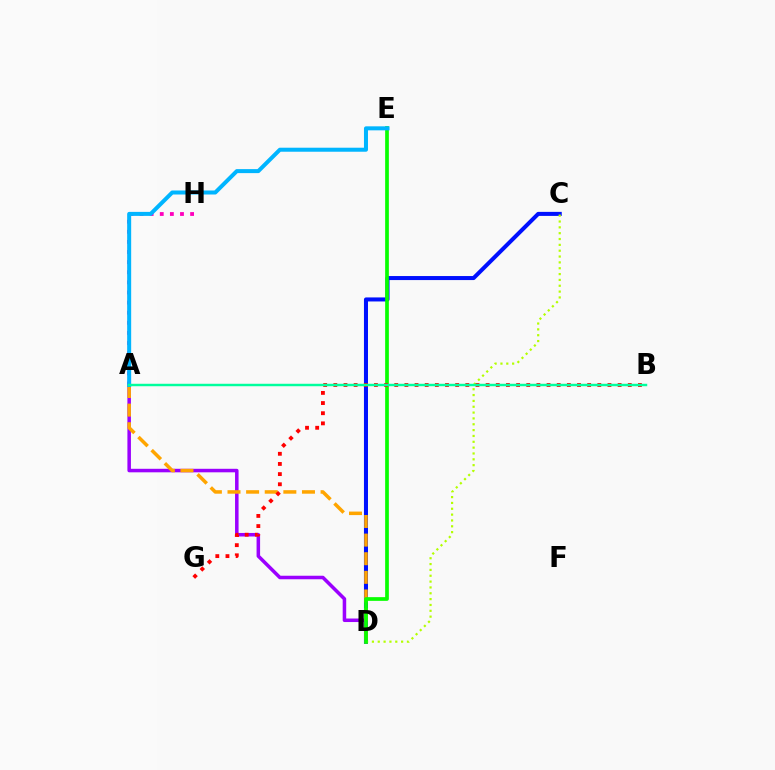{('C', 'D'): [{'color': '#0010ff', 'line_style': 'solid', 'thickness': 2.9}, {'color': '#b3ff00', 'line_style': 'dotted', 'thickness': 1.59}], ('A', 'D'): [{'color': '#9b00ff', 'line_style': 'solid', 'thickness': 2.54}, {'color': '#ffa500', 'line_style': 'dashed', 'thickness': 2.53}], ('A', 'H'): [{'color': '#ff00bd', 'line_style': 'dotted', 'thickness': 2.75}], ('D', 'E'): [{'color': '#08ff00', 'line_style': 'solid', 'thickness': 2.67}], ('B', 'G'): [{'color': '#ff0000', 'line_style': 'dotted', 'thickness': 2.76}], ('A', 'E'): [{'color': '#00b5ff', 'line_style': 'solid', 'thickness': 2.89}], ('A', 'B'): [{'color': '#00ff9d', 'line_style': 'solid', 'thickness': 1.77}]}